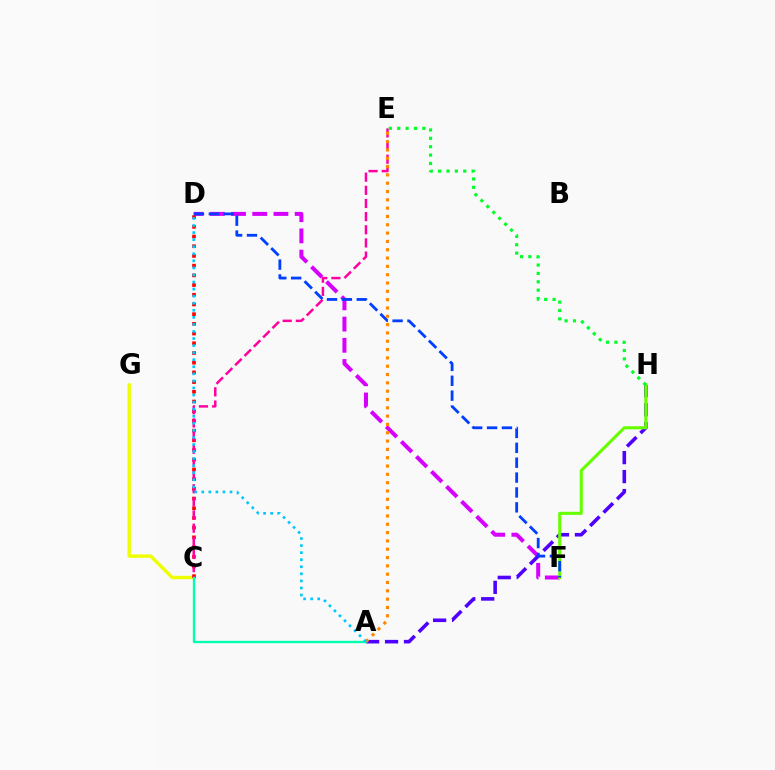{('C', 'G'): [{'color': '#eeff00', 'line_style': 'solid', 'thickness': 2.45}], ('D', 'F'): [{'color': '#d600ff', 'line_style': 'dashed', 'thickness': 2.88}, {'color': '#003fff', 'line_style': 'dashed', 'thickness': 2.02}], ('A', 'H'): [{'color': '#4f00ff', 'line_style': 'dashed', 'thickness': 2.58}], ('F', 'H'): [{'color': '#66ff00', 'line_style': 'solid', 'thickness': 2.21}], ('C', 'D'): [{'color': '#ff0000', 'line_style': 'dotted', 'thickness': 2.64}], ('C', 'E'): [{'color': '#ff00a0', 'line_style': 'dashed', 'thickness': 1.79}], ('A', 'C'): [{'color': '#00ffaf', 'line_style': 'solid', 'thickness': 1.7}], ('E', 'H'): [{'color': '#00ff27', 'line_style': 'dotted', 'thickness': 2.27}], ('A', 'E'): [{'color': '#ff8800', 'line_style': 'dotted', 'thickness': 2.26}], ('A', 'D'): [{'color': '#00c7ff', 'line_style': 'dotted', 'thickness': 1.92}]}